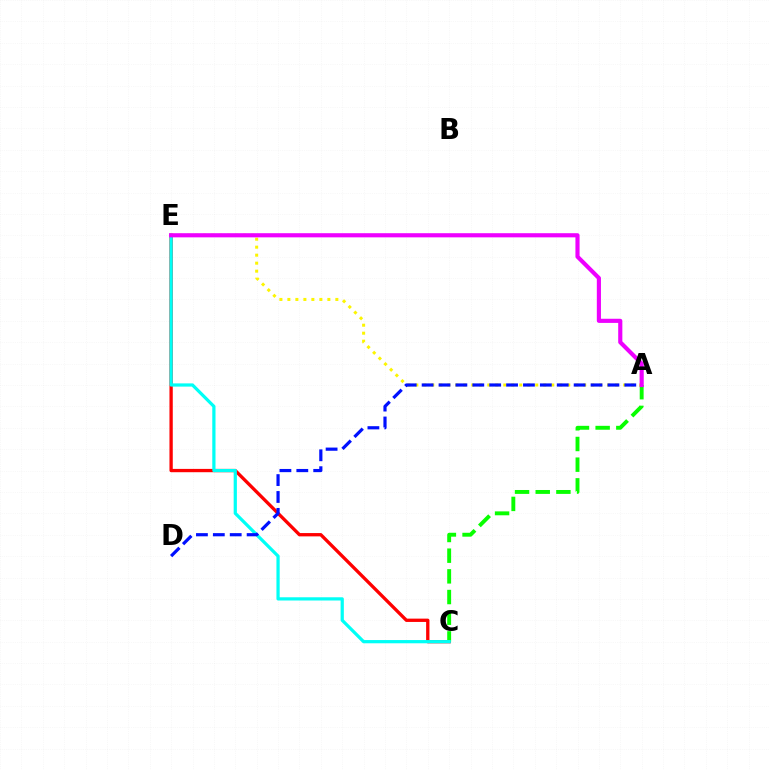{('C', 'E'): [{'color': '#ff0000', 'line_style': 'solid', 'thickness': 2.38}, {'color': '#00fff6', 'line_style': 'solid', 'thickness': 2.32}], ('A', 'C'): [{'color': '#08ff00', 'line_style': 'dashed', 'thickness': 2.81}], ('A', 'E'): [{'color': '#fcf500', 'line_style': 'dotted', 'thickness': 2.17}, {'color': '#ee00ff', 'line_style': 'solid', 'thickness': 2.98}], ('A', 'D'): [{'color': '#0010ff', 'line_style': 'dashed', 'thickness': 2.29}]}